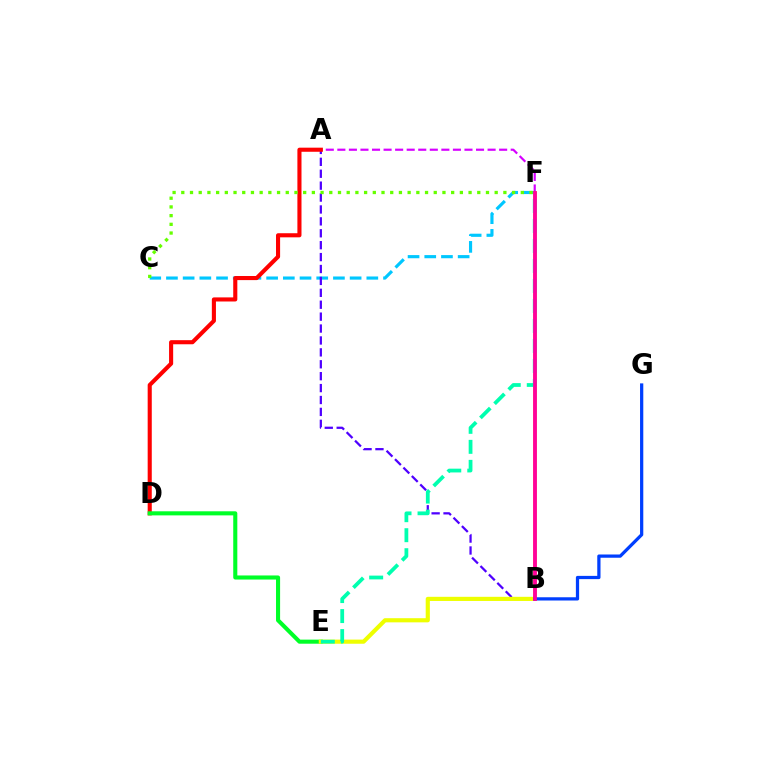{('C', 'F'): [{'color': '#00c7ff', 'line_style': 'dashed', 'thickness': 2.27}, {'color': '#66ff00', 'line_style': 'dotted', 'thickness': 2.37}], ('A', 'B'): [{'color': '#4f00ff', 'line_style': 'dashed', 'thickness': 1.62}], ('A', 'F'): [{'color': '#d600ff', 'line_style': 'dashed', 'thickness': 1.57}], ('A', 'D'): [{'color': '#ff0000', 'line_style': 'solid', 'thickness': 2.95}], ('D', 'E'): [{'color': '#00ff27', 'line_style': 'solid', 'thickness': 2.94}], ('B', 'E'): [{'color': '#eeff00', 'line_style': 'solid', 'thickness': 2.99}], ('B', 'F'): [{'color': '#ff8800', 'line_style': 'solid', 'thickness': 2.54}, {'color': '#ff00a0', 'line_style': 'solid', 'thickness': 2.67}], ('E', 'F'): [{'color': '#00ffaf', 'line_style': 'dashed', 'thickness': 2.72}], ('B', 'G'): [{'color': '#003fff', 'line_style': 'solid', 'thickness': 2.34}]}